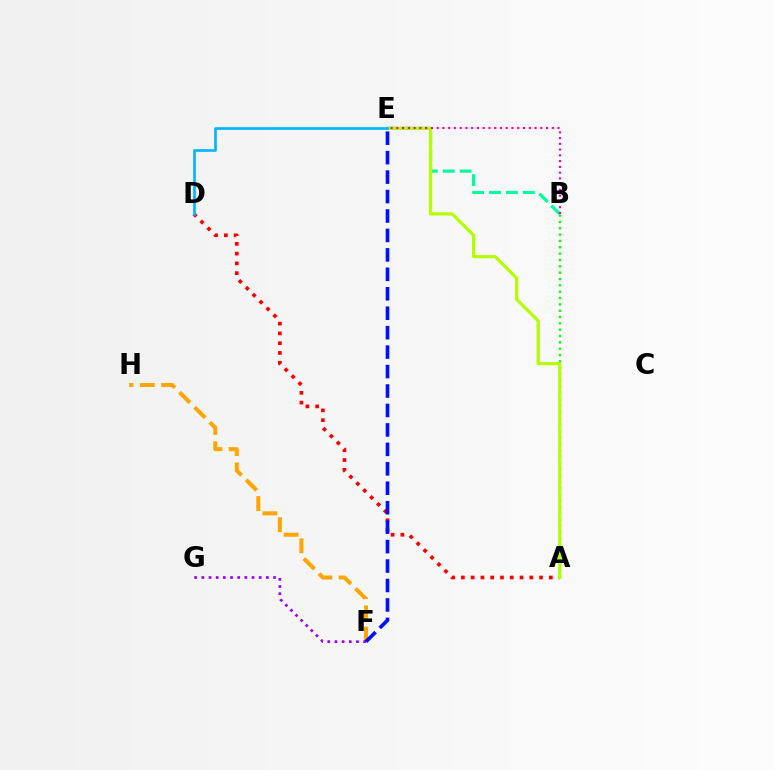{('A', 'D'): [{'color': '#ff0000', 'line_style': 'dotted', 'thickness': 2.65}], ('B', 'E'): [{'color': '#00ff9d', 'line_style': 'dashed', 'thickness': 2.3}, {'color': '#ff00bd', 'line_style': 'dotted', 'thickness': 1.56}], ('F', 'H'): [{'color': '#ffa500', 'line_style': 'dashed', 'thickness': 2.9}], ('F', 'G'): [{'color': '#9b00ff', 'line_style': 'dotted', 'thickness': 1.95}], ('A', 'B'): [{'color': '#08ff00', 'line_style': 'dotted', 'thickness': 1.72}], ('A', 'E'): [{'color': '#b3ff00', 'line_style': 'solid', 'thickness': 2.29}], ('D', 'E'): [{'color': '#00b5ff', 'line_style': 'solid', 'thickness': 1.91}], ('E', 'F'): [{'color': '#0010ff', 'line_style': 'dashed', 'thickness': 2.64}]}